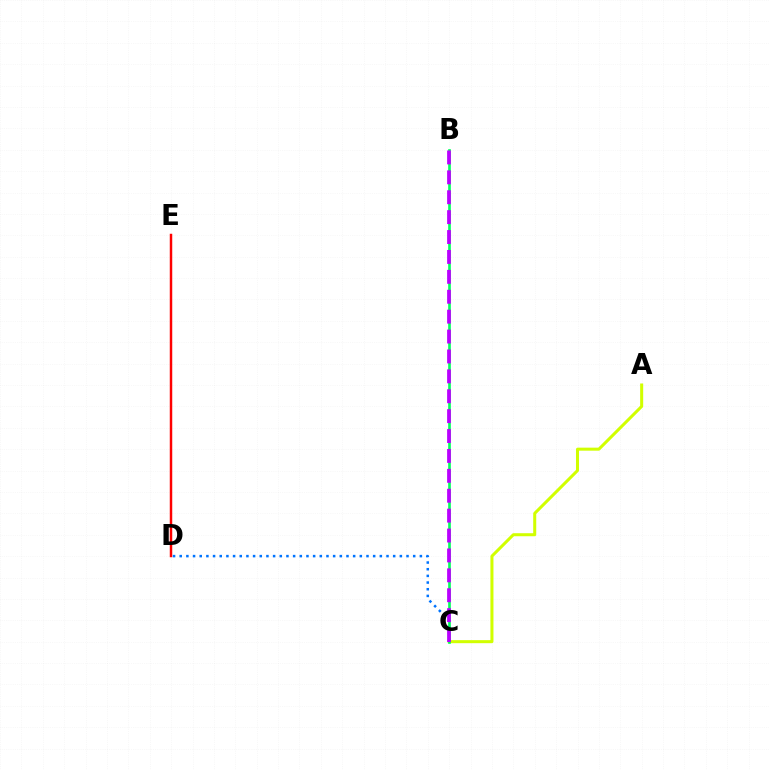{('D', 'E'): [{'color': '#ff0000', 'line_style': 'solid', 'thickness': 1.78}], ('C', 'D'): [{'color': '#0074ff', 'line_style': 'dotted', 'thickness': 1.81}], ('A', 'C'): [{'color': '#d1ff00', 'line_style': 'solid', 'thickness': 2.18}], ('B', 'C'): [{'color': '#00ff5c', 'line_style': 'solid', 'thickness': 1.92}, {'color': '#b900ff', 'line_style': 'dashed', 'thickness': 2.7}]}